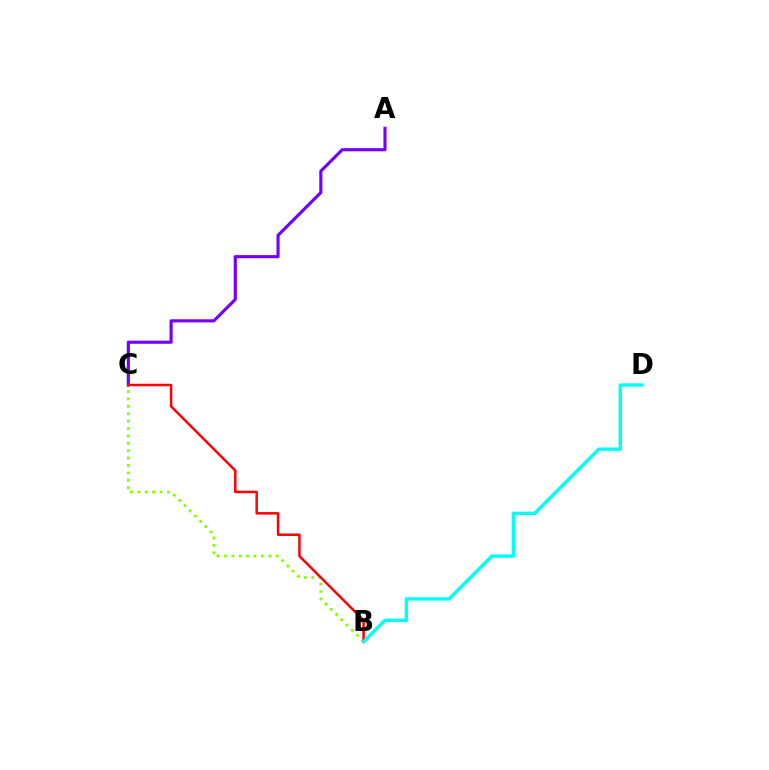{('B', 'C'): [{'color': '#84ff00', 'line_style': 'dotted', 'thickness': 2.01}, {'color': '#ff0000', 'line_style': 'solid', 'thickness': 1.79}], ('A', 'C'): [{'color': '#7200ff', 'line_style': 'solid', 'thickness': 2.25}], ('B', 'D'): [{'color': '#00fff6', 'line_style': 'solid', 'thickness': 2.44}]}